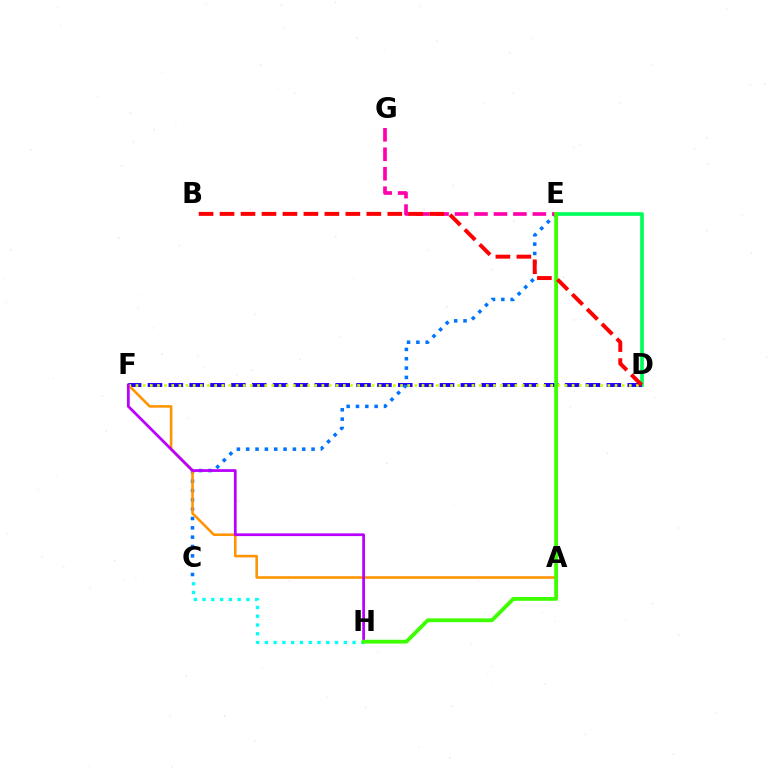{('D', 'E'): [{'color': '#00ff5c', 'line_style': 'solid', 'thickness': 2.65}], ('D', 'F'): [{'color': '#2500ff', 'line_style': 'dashed', 'thickness': 2.83}, {'color': '#d1ff00', 'line_style': 'dotted', 'thickness': 1.94}], ('C', 'E'): [{'color': '#0074ff', 'line_style': 'dotted', 'thickness': 2.54}], ('A', 'F'): [{'color': '#ff9400', 'line_style': 'solid', 'thickness': 1.86}], ('E', 'G'): [{'color': '#ff00ac', 'line_style': 'dashed', 'thickness': 2.64}], ('C', 'H'): [{'color': '#00fff6', 'line_style': 'dotted', 'thickness': 2.38}], ('F', 'H'): [{'color': '#b900ff', 'line_style': 'solid', 'thickness': 1.98}], ('E', 'H'): [{'color': '#3dff00', 'line_style': 'solid', 'thickness': 2.74}], ('B', 'D'): [{'color': '#ff0000', 'line_style': 'dashed', 'thickness': 2.85}]}